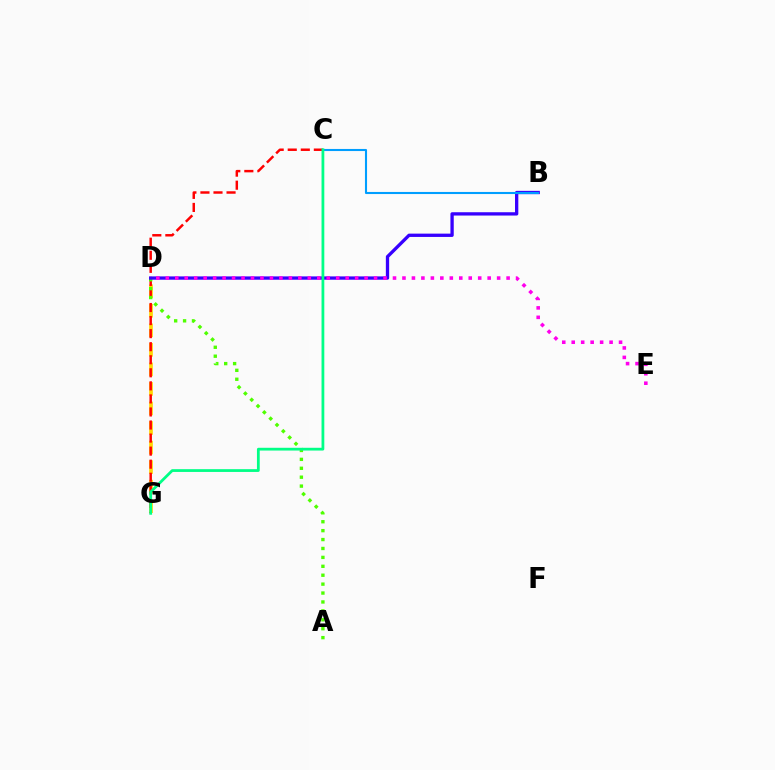{('D', 'G'): [{'color': '#ffd500', 'line_style': 'dashed', 'thickness': 2.65}], ('C', 'G'): [{'color': '#ff0000', 'line_style': 'dashed', 'thickness': 1.77}, {'color': '#00ff86', 'line_style': 'solid', 'thickness': 2.0}], ('A', 'D'): [{'color': '#4fff00', 'line_style': 'dotted', 'thickness': 2.42}], ('B', 'D'): [{'color': '#3700ff', 'line_style': 'solid', 'thickness': 2.38}], ('B', 'C'): [{'color': '#009eff', 'line_style': 'solid', 'thickness': 1.51}], ('D', 'E'): [{'color': '#ff00ed', 'line_style': 'dotted', 'thickness': 2.57}]}